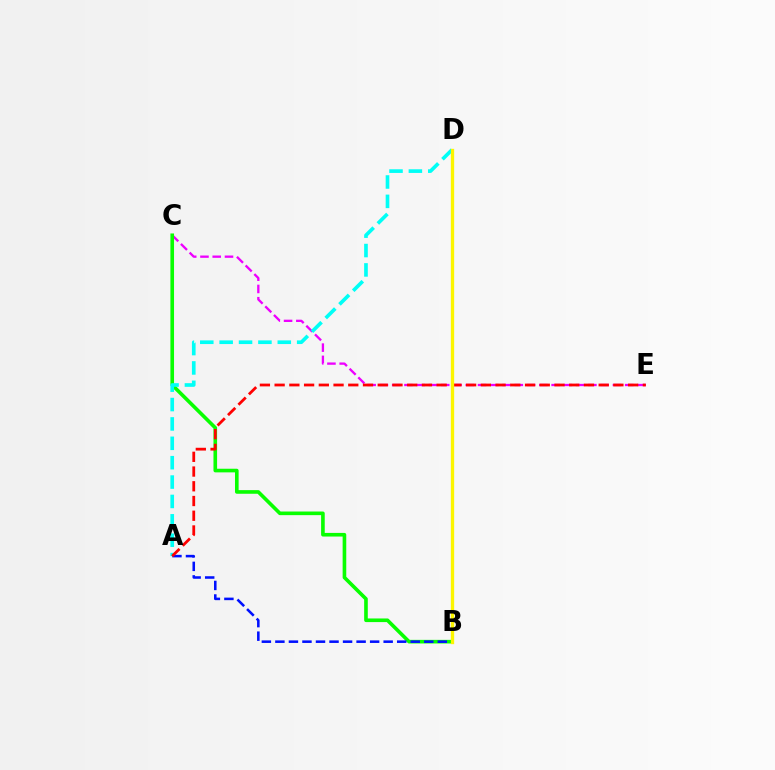{('C', 'E'): [{'color': '#ee00ff', 'line_style': 'dashed', 'thickness': 1.67}], ('B', 'C'): [{'color': '#08ff00', 'line_style': 'solid', 'thickness': 2.61}], ('A', 'B'): [{'color': '#0010ff', 'line_style': 'dashed', 'thickness': 1.84}], ('A', 'D'): [{'color': '#00fff6', 'line_style': 'dashed', 'thickness': 2.63}], ('A', 'E'): [{'color': '#ff0000', 'line_style': 'dashed', 'thickness': 2.0}], ('B', 'D'): [{'color': '#fcf500', 'line_style': 'solid', 'thickness': 2.39}]}